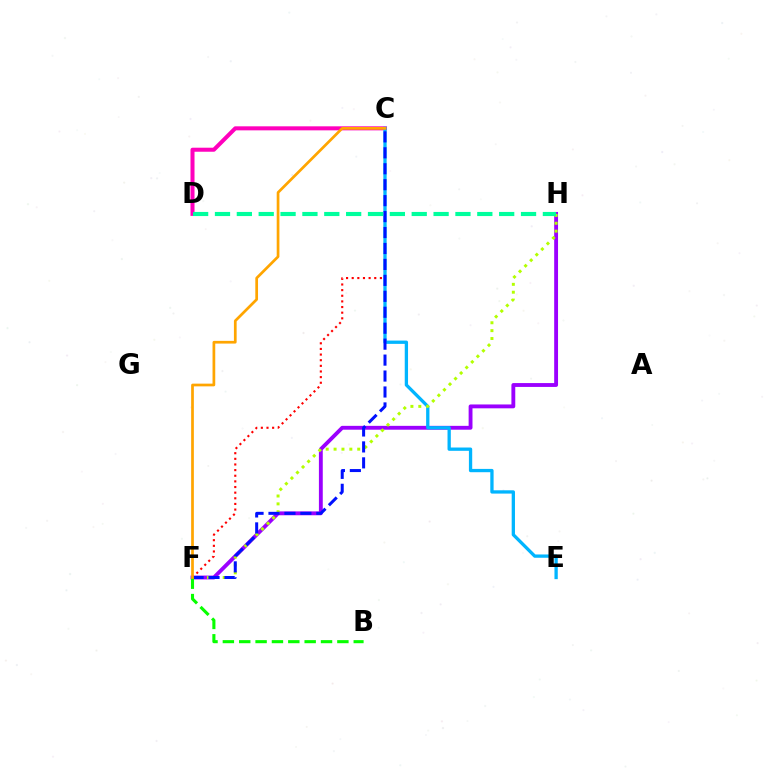{('C', 'D'): [{'color': '#ff00bd', 'line_style': 'solid', 'thickness': 2.9}], ('C', 'F'): [{'color': '#ff0000', 'line_style': 'dotted', 'thickness': 1.53}, {'color': '#0010ff', 'line_style': 'dashed', 'thickness': 2.17}, {'color': '#ffa500', 'line_style': 'solid', 'thickness': 1.95}], ('F', 'H'): [{'color': '#9b00ff', 'line_style': 'solid', 'thickness': 2.77}, {'color': '#b3ff00', 'line_style': 'dotted', 'thickness': 2.14}], ('C', 'E'): [{'color': '#00b5ff', 'line_style': 'solid', 'thickness': 2.37}], ('D', 'H'): [{'color': '#00ff9d', 'line_style': 'dashed', 'thickness': 2.97}], ('B', 'F'): [{'color': '#08ff00', 'line_style': 'dashed', 'thickness': 2.22}]}